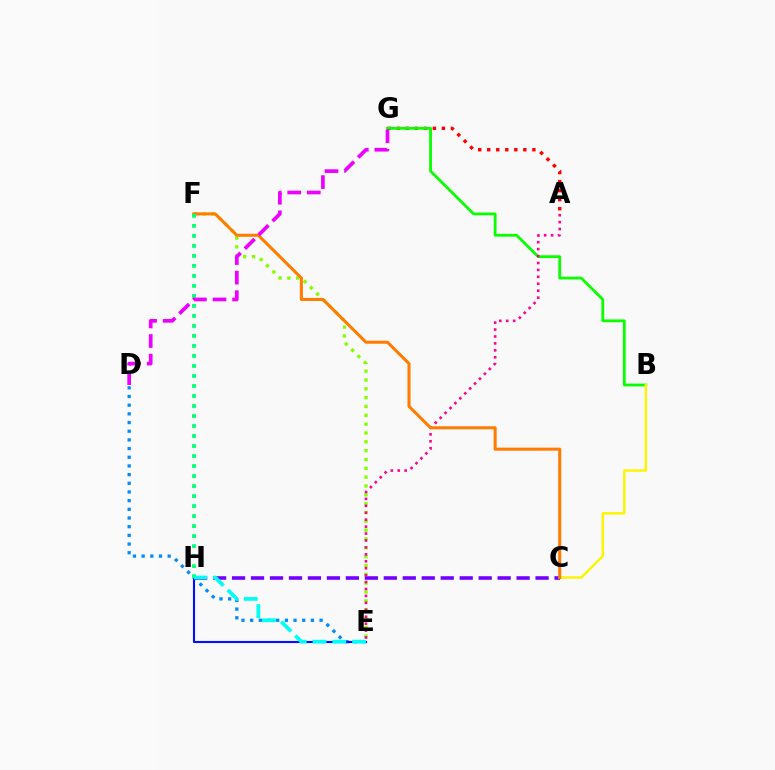{('A', 'G'): [{'color': '#ff0000', 'line_style': 'dotted', 'thickness': 2.45}], ('D', 'E'): [{'color': '#008cff', 'line_style': 'dotted', 'thickness': 2.36}], ('E', 'F'): [{'color': '#84ff00', 'line_style': 'dotted', 'thickness': 2.4}], ('E', 'H'): [{'color': '#0010ff', 'line_style': 'solid', 'thickness': 1.52}, {'color': '#00fff6', 'line_style': 'dashed', 'thickness': 2.69}], ('C', 'H'): [{'color': '#7200ff', 'line_style': 'dashed', 'thickness': 2.58}], ('B', 'G'): [{'color': '#08ff00', 'line_style': 'solid', 'thickness': 2.01}], ('B', 'C'): [{'color': '#fcf500', 'line_style': 'solid', 'thickness': 1.76}], ('A', 'E'): [{'color': '#ff0094', 'line_style': 'dotted', 'thickness': 1.88}], ('C', 'F'): [{'color': '#ff7c00', 'line_style': 'solid', 'thickness': 2.19}], ('F', 'H'): [{'color': '#00ff74', 'line_style': 'dotted', 'thickness': 2.72}], ('D', 'G'): [{'color': '#ee00ff', 'line_style': 'dashed', 'thickness': 2.66}]}